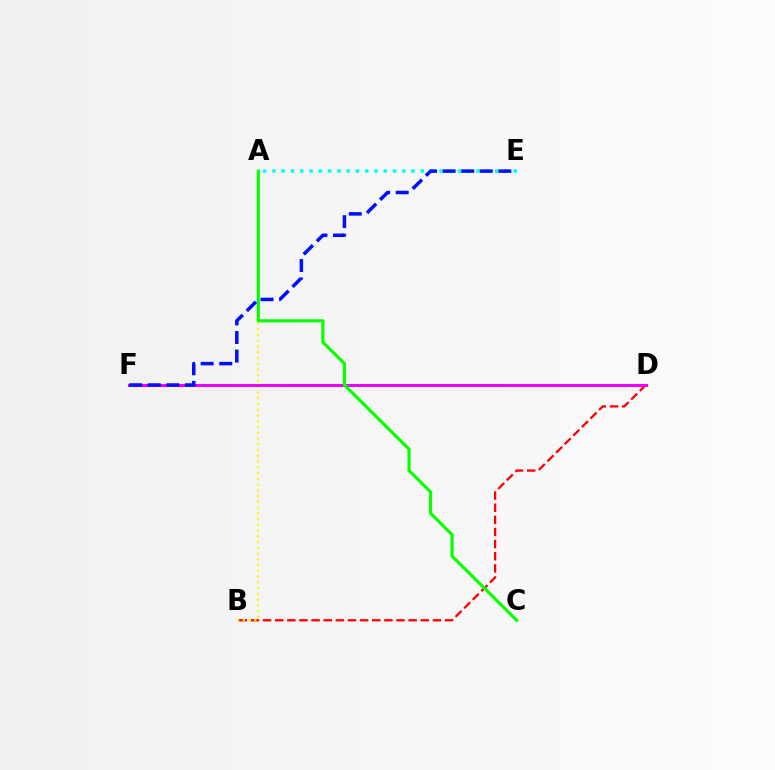{('B', 'D'): [{'color': '#ff0000', 'line_style': 'dashed', 'thickness': 1.65}], ('A', 'B'): [{'color': '#fcf500', 'line_style': 'dotted', 'thickness': 1.56}], ('D', 'F'): [{'color': '#ee00ff', 'line_style': 'solid', 'thickness': 2.15}], ('A', 'E'): [{'color': '#00fff6', 'line_style': 'dotted', 'thickness': 2.52}], ('A', 'C'): [{'color': '#08ff00', 'line_style': 'solid', 'thickness': 2.27}], ('E', 'F'): [{'color': '#0010ff', 'line_style': 'dashed', 'thickness': 2.52}]}